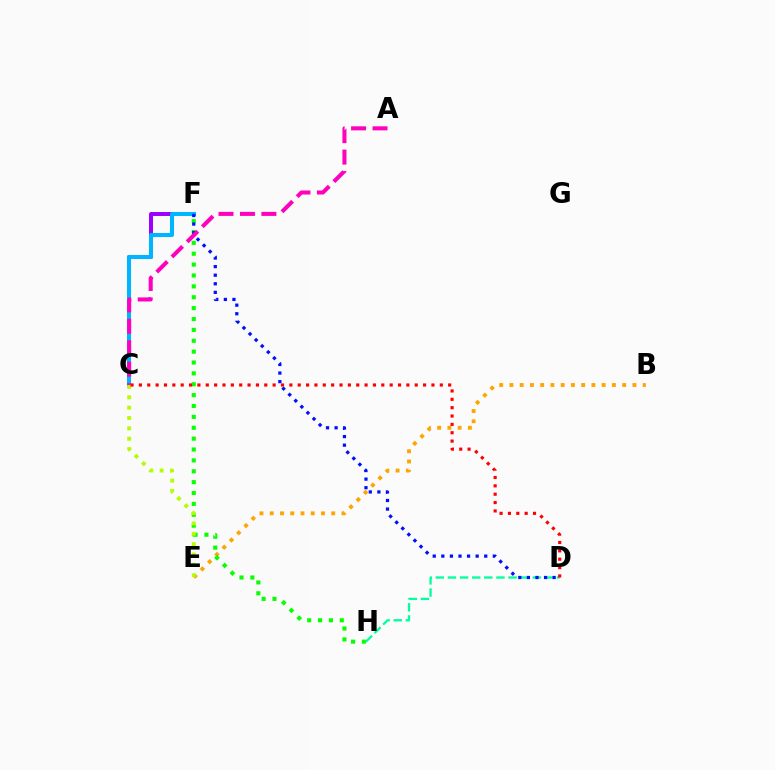{('B', 'E'): [{'color': '#ffa500', 'line_style': 'dotted', 'thickness': 2.78}], ('C', 'F'): [{'color': '#9b00ff', 'line_style': 'solid', 'thickness': 2.86}, {'color': '#00b5ff', 'line_style': 'solid', 'thickness': 2.92}], ('F', 'H'): [{'color': '#08ff00', 'line_style': 'dotted', 'thickness': 2.96}], ('C', 'E'): [{'color': '#b3ff00', 'line_style': 'dotted', 'thickness': 2.81}], ('D', 'H'): [{'color': '#00ff9d', 'line_style': 'dashed', 'thickness': 1.65}], ('D', 'F'): [{'color': '#0010ff', 'line_style': 'dotted', 'thickness': 2.33}], ('C', 'D'): [{'color': '#ff0000', 'line_style': 'dotted', 'thickness': 2.27}], ('A', 'C'): [{'color': '#ff00bd', 'line_style': 'dashed', 'thickness': 2.91}]}